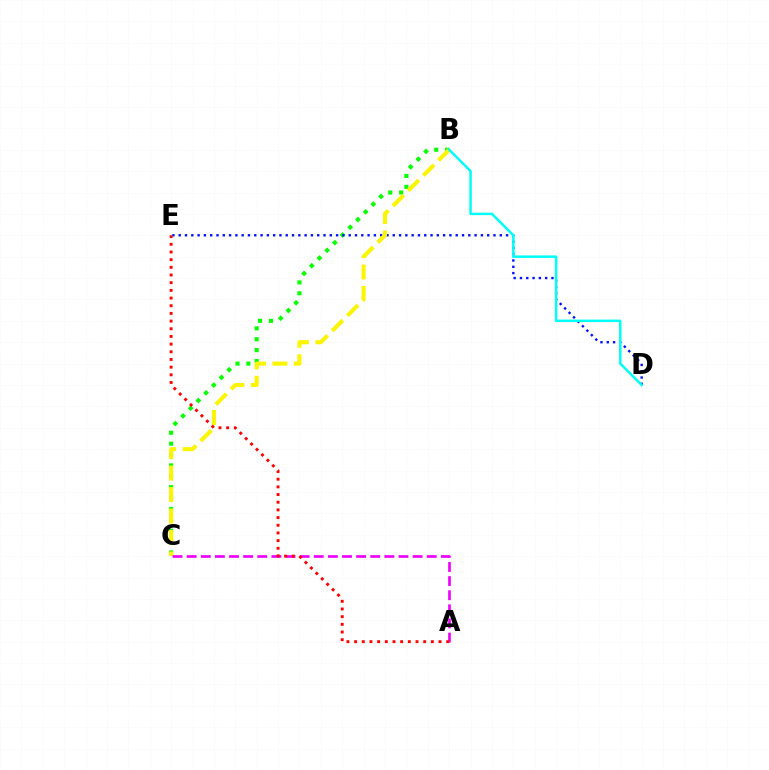{('B', 'C'): [{'color': '#08ff00', 'line_style': 'dotted', 'thickness': 2.96}, {'color': '#fcf500', 'line_style': 'dashed', 'thickness': 2.92}], ('D', 'E'): [{'color': '#0010ff', 'line_style': 'dotted', 'thickness': 1.71}], ('A', 'C'): [{'color': '#ee00ff', 'line_style': 'dashed', 'thickness': 1.92}], ('A', 'E'): [{'color': '#ff0000', 'line_style': 'dotted', 'thickness': 2.09}], ('B', 'D'): [{'color': '#00fff6', 'line_style': 'solid', 'thickness': 1.8}]}